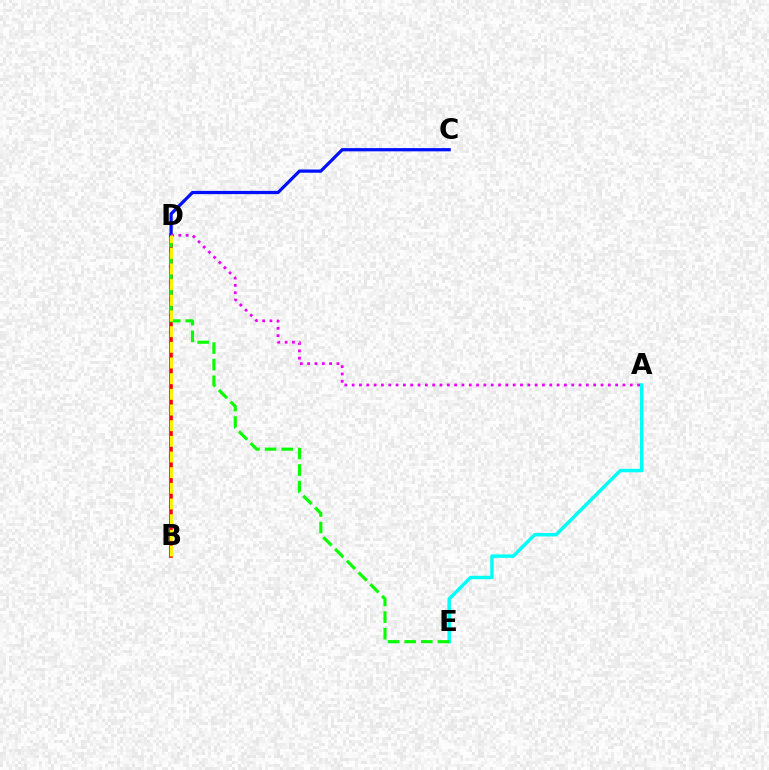{('B', 'D'): [{'color': '#ff0000', 'line_style': 'solid', 'thickness': 2.56}, {'color': '#fcf500', 'line_style': 'dashed', 'thickness': 2.13}], ('A', 'E'): [{'color': '#00fff6', 'line_style': 'solid', 'thickness': 2.48}], ('D', 'E'): [{'color': '#08ff00', 'line_style': 'dashed', 'thickness': 2.25}], ('C', 'D'): [{'color': '#0010ff', 'line_style': 'solid', 'thickness': 2.32}], ('A', 'D'): [{'color': '#ee00ff', 'line_style': 'dotted', 'thickness': 1.99}]}